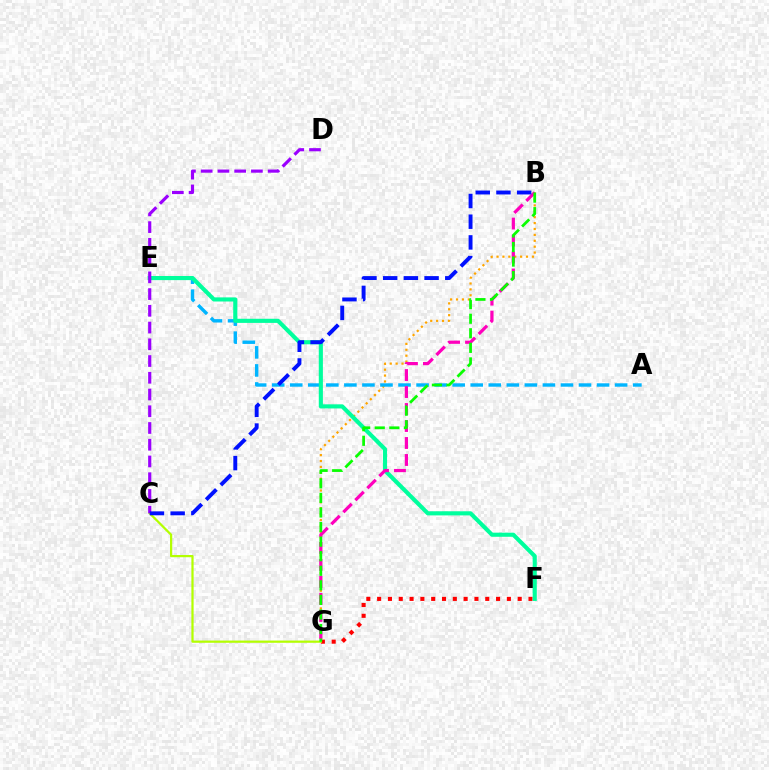{('B', 'G'): [{'color': '#ffa500', 'line_style': 'dotted', 'thickness': 1.6}, {'color': '#ff00bd', 'line_style': 'dashed', 'thickness': 2.31}, {'color': '#08ff00', 'line_style': 'dashed', 'thickness': 1.98}], ('F', 'G'): [{'color': '#ff0000', 'line_style': 'dotted', 'thickness': 2.94}], ('C', 'G'): [{'color': '#b3ff00', 'line_style': 'solid', 'thickness': 1.6}], ('A', 'E'): [{'color': '#00b5ff', 'line_style': 'dashed', 'thickness': 2.45}], ('E', 'F'): [{'color': '#00ff9d', 'line_style': 'solid', 'thickness': 2.97}], ('C', 'D'): [{'color': '#9b00ff', 'line_style': 'dashed', 'thickness': 2.27}], ('B', 'C'): [{'color': '#0010ff', 'line_style': 'dashed', 'thickness': 2.81}]}